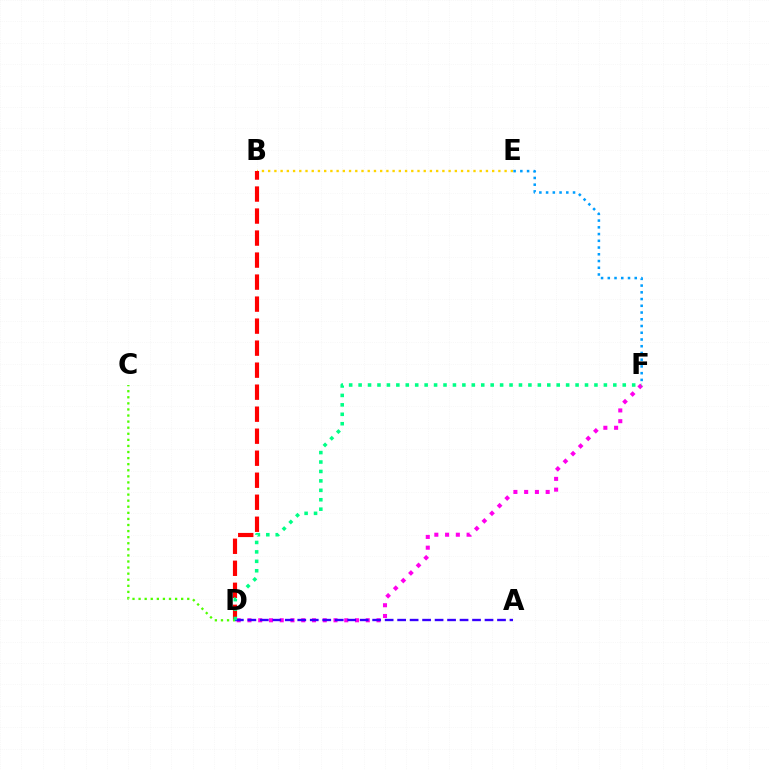{('B', 'E'): [{'color': '#ffd500', 'line_style': 'dotted', 'thickness': 1.69}], ('E', 'F'): [{'color': '#009eff', 'line_style': 'dotted', 'thickness': 1.83}], ('D', 'F'): [{'color': '#ff00ed', 'line_style': 'dotted', 'thickness': 2.92}, {'color': '#00ff86', 'line_style': 'dotted', 'thickness': 2.56}], ('B', 'D'): [{'color': '#ff0000', 'line_style': 'dashed', 'thickness': 2.99}], ('C', 'D'): [{'color': '#4fff00', 'line_style': 'dotted', 'thickness': 1.65}], ('A', 'D'): [{'color': '#3700ff', 'line_style': 'dashed', 'thickness': 1.7}]}